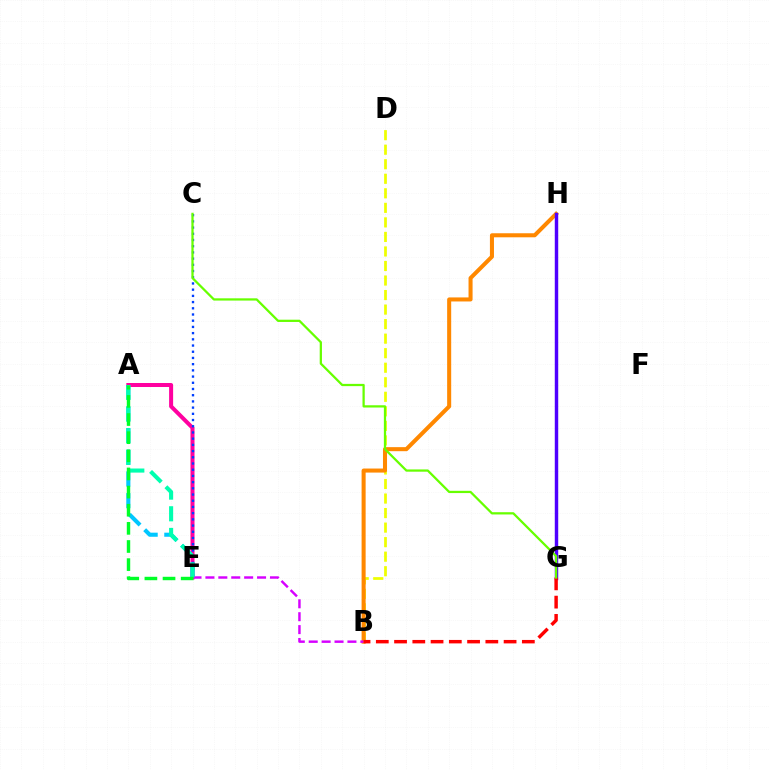{('B', 'D'): [{'color': '#eeff00', 'line_style': 'dashed', 'thickness': 1.97}], ('A', 'E'): [{'color': '#ff00a0', 'line_style': 'solid', 'thickness': 2.89}, {'color': '#00c7ff', 'line_style': 'dashed', 'thickness': 2.94}, {'color': '#00ffaf', 'line_style': 'dashed', 'thickness': 2.94}, {'color': '#00ff27', 'line_style': 'dashed', 'thickness': 2.46}], ('B', 'H'): [{'color': '#ff8800', 'line_style': 'solid', 'thickness': 2.91}], ('C', 'E'): [{'color': '#003fff', 'line_style': 'dotted', 'thickness': 1.69}], ('G', 'H'): [{'color': '#4f00ff', 'line_style': 'solid', 'thickness': 2.47}], ('B', 'E'): [{'color': '#d600ff', 'line_style': 'dashed', 'thickness': 1.75}], ('B', 'G'): [{'color': '#ff0000', 'line_style': 'dashed', 'thickness': 2.48}], ('C', 'G'): [{'color': '#66ff00', 'line_style': 'solid', 'thickness': 1.62}]}